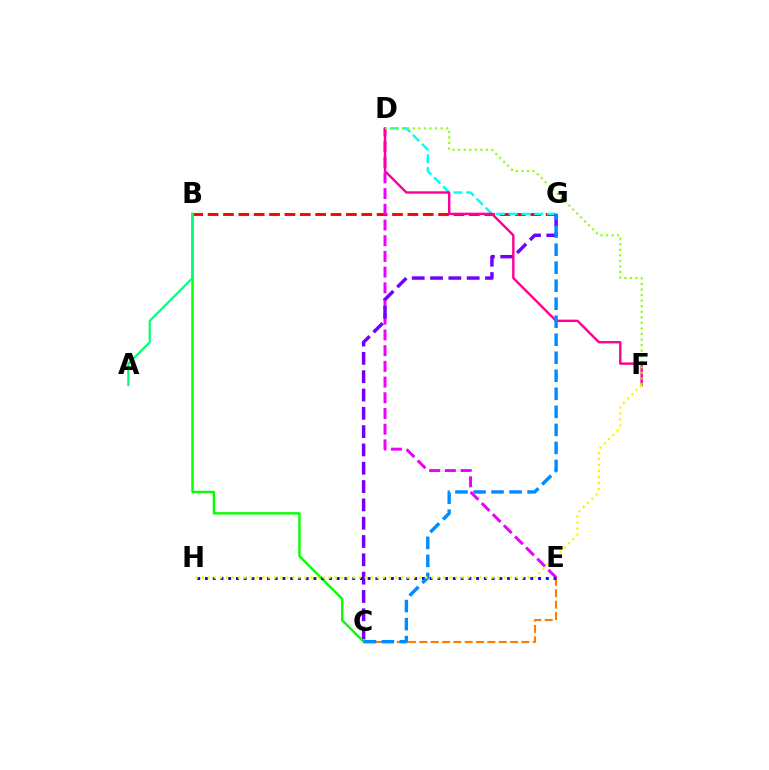{('B', 'G'): [{'color': '#ff0000', 'line_style': 'dashed', 'thickness': 2.09}], ('D', 'E'): [{'color': '#ee00ff', 'line_style': 'dashed', 'thickness': 2.13}], ('D', 'G'): [{'color': '#00fff6', 'line_style': 'dashed', 'thickness': 1.74}], ('C', 'G'): [{'color': '#7200ff', 'line_style': 'dashed', 'thickness': 2.49}, {'color': '#008cff', 'line_style': 'dashed', 'thickness': 2.45}], ('C', 'E'): [{'color': '#ff7c00', 'line_style': 'dashed', 'thickness': 1.54}], ('D', 'F'): [{'color': '#ff0094', 'line_style': 'solid', 'thickness': 1.74}, {'color': '#84ff00', 'line_style': 'dotted', 'thickness': 1.51}], ('B', 'C'): [{'color': '#08ff00', 'line_style': 'solid', 'thickness': 1.74}], ('E', 'H'): [{'color': '#0010ff', 'line_style': 'dotted', 'thickness': 2.1}], ('F', 'H'): [{'color': '#fcf500', 'line_style': 'dotted', 'thickness': 1.64}], ('A', 'B'): [{'color': '#00ff74', 'line_style': 'solid', 'thickness': 1.57}]}